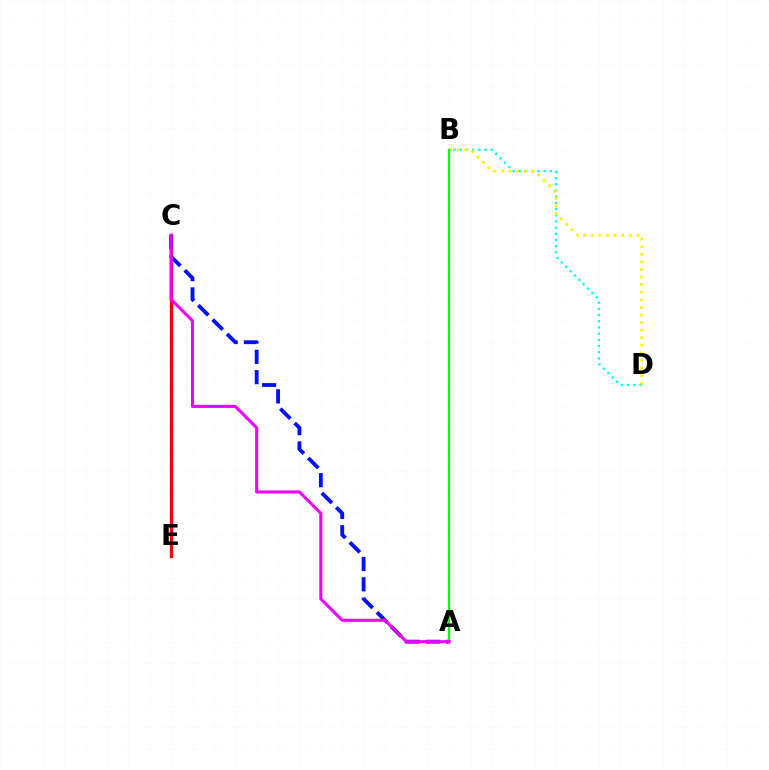{('B', 'D'): [{'color': '#00fff6', 'line_style': 'dotted', 'thickness': 1.68}, {'color': '#fcf500', 'line_style': 'dotted', 'thickness': 2.06}], ('C', 'E'): [{'color': '#ff0000', 'line_style': 'solid', 'thickness': 2.38}], ('A', 'C'): [{'color': '#0010ff', 'line_style': 'dashed', 'thickness': 2.76}, {'color': '#ee00ff', 'line_style': 'solid', 'thickness': 2.22}], ('A', 'B'): [{'color': '#08ff00', 'line_style': 'solid', 'thickness': 1.63}]}